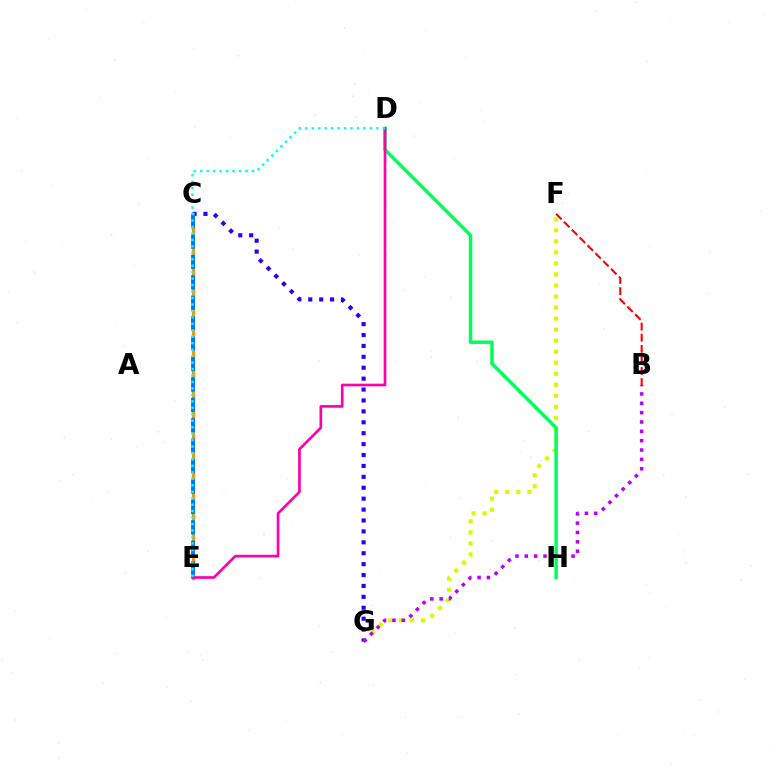{('F', 'G'): [{'color': '#d1ff00', 'line_style': 'dotted', 'thickness': 3.0}], ('C', 'E'): [{'color': '#3dff00', 'line_style': 'dotted', 'thickness': 2.19}, {'color': '#ff9400', 'line_style': 'solid', 'thickness': 2.3}, {'color': '#0074ff', 'line_style': 'dashed', 'thickness': 2.77}], ('C', 'G'): [{'color': '#2500ff', 'line_style': 'dotted', 'thickness': 2.96}], ('B', 'F'): [{'color': '#ff0000', 'line_style': 'dashed', 'thickness': 1.51}], ('D', 'H'): [{'color': '#00ff5c', 'line_style': 'solid', 'thickness': 2.5}], ('D', 'E'): [{'color': '#ff00ac', 'line_style': 'solid', 'thickness': 1.93}, {'color': '#00fff6', 'line_style': 'dotted', 'thickness': 1.75}], ('B', 'G'): [{'color': '#b900ff', 'line_style': 'dotted', 'thickness': 2.54}]}